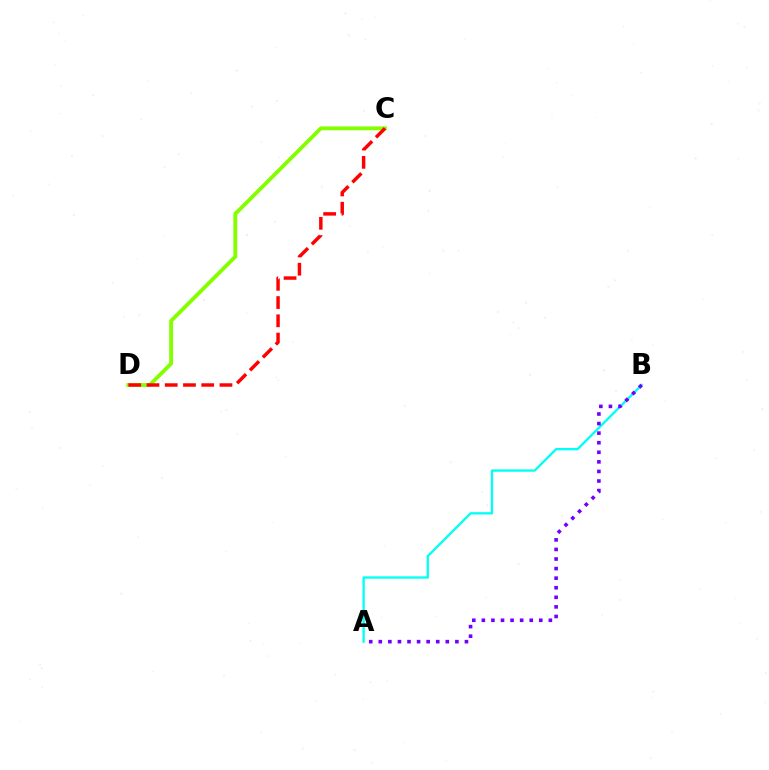{('A', 'B'): [{'color': '#00fff6', 'line_style': 'solid', 'thickness': 1.67}, {'color': '#7200ff', 'line_style': 'dotted', 'thickness': 2.6}], ('C', 'D'): [{'color': '#84ff00', 'line_style': 'solid', 'thickness': 2.77}, {'color': '#ff0000', 'line_style': 'dashed', 'thickness': 2.48}]}